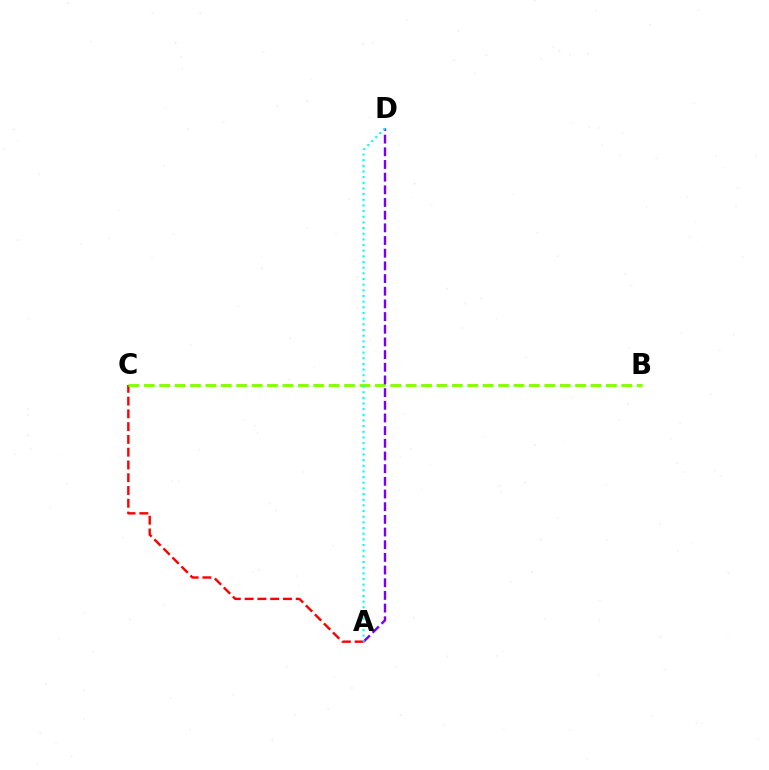{('A', 'C'): [{'color': '#ff0000', 'line_style': 'dashed', 'thickness': 1.74}], ('B', 'C'): [{'color': '#84ff00', 'line_style': 'dashed', 'thickness': 2.09}], ('A', 'D'): [{'color': '#7200ff', 'line_style': 'dashed', 'thickness': 1.72}, {'color': '#00fff6', 'line_style': 'dotted', 'thickness': 1.54}]}